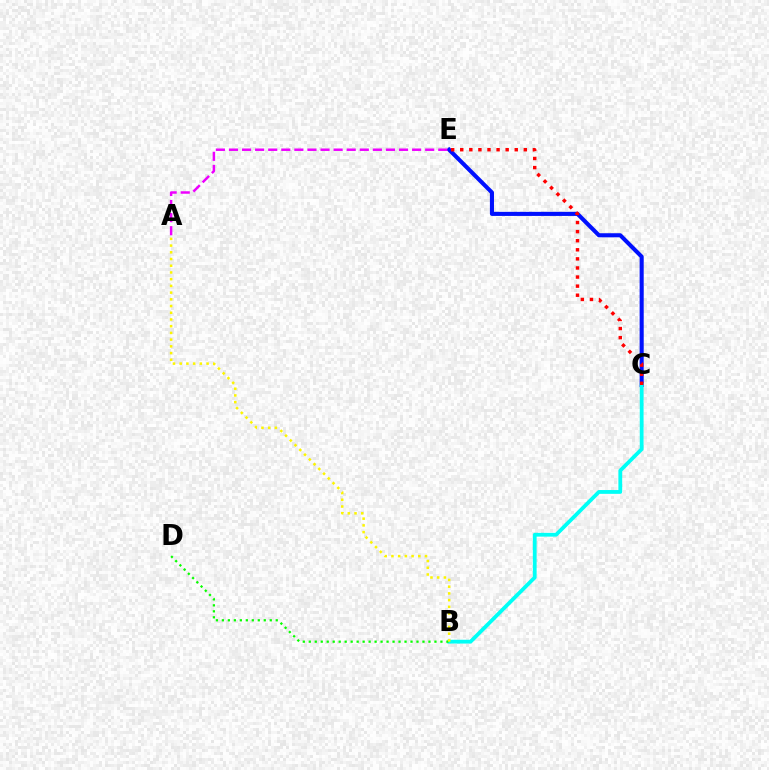{('C', 'E'): [{'color': '#0010ff', 'line_style': 'solid', 'thickness': 2.94}, {'color': '#ff0000', 'line_style': 'dotted', 'thickness': 2.47}], ('B', 'C'): [{'color': '#00fff6', 'line_style': 'solid', 'thickness': 2.74}], ('B', 'D'): [{'color': '#08ff00', 'line_style': 'dotted', 'thickness': 1.63}], ('A', 'B'): [{'color': '#fcf500', 'line_style': 'dotted', 'thickness': 1.82}], ('A', 'E'): [{'color': '#ee00ff', 'line_style': 'dashed', 'thickness': 1.78}]}